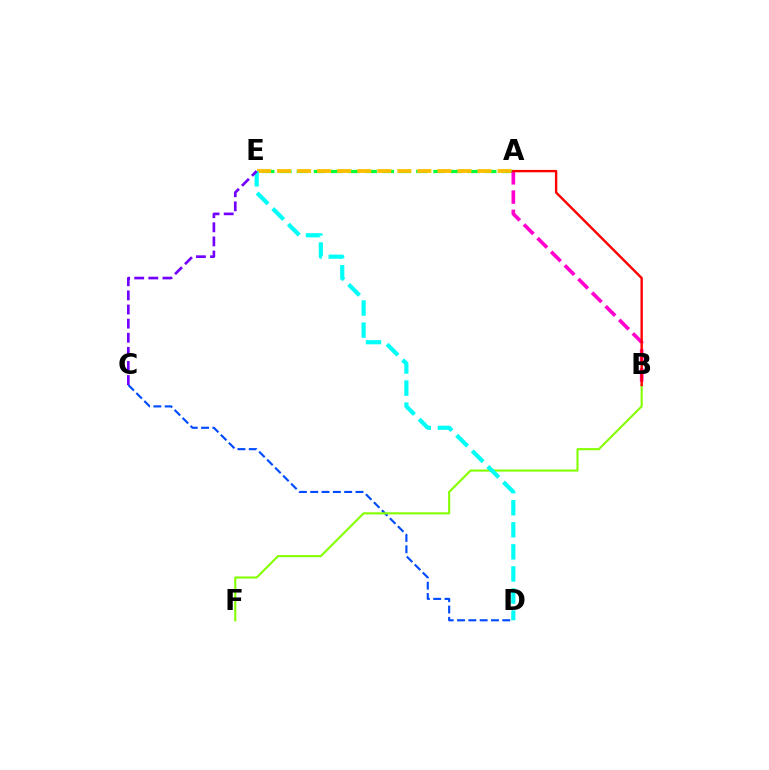{('C', 'D'): [{'color': '#004bff', 'line_style': 'dashed', 'thickness': 1.54}], ('B', 'F'): [{'color': '#84ff00', 'line_style': 'solid', 'thickness': 1.52}], ('A', 'E'): [{'color': '#00ff39', 'line_style': 'dashed', 'thickness': 2.32}, {'color': '#ffbd00', 'line_style': 'dashed', 'thickness': 2.72}], ('D', 'E'): [{'color': '#00fff6', 'line_style': 'dashed', 'thickness': 3.0}], ('A', 'B'): [{'color': '#ff00cf', 'line_style': 'dashed', 'thickness': 2.62}, {'color': '#ff0000', 'line_style': 'solid', 'thickness': 1.72}], ('C', 'E'): [{'color': '#7200ff', 'line_style': 'dashed', 'thickness': 1.92}]}